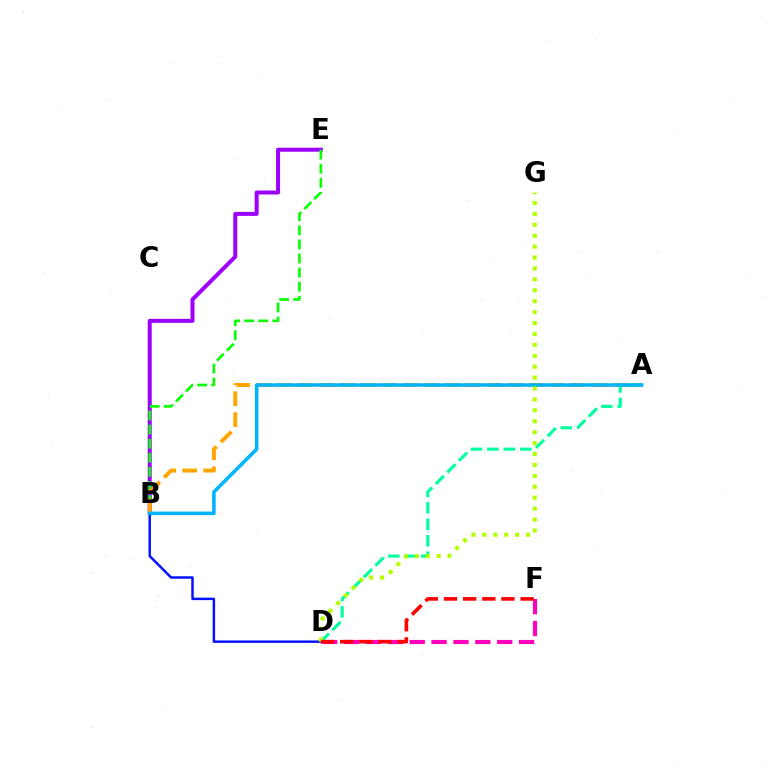{('B', 'E'): [{'color': '#9b00ff', 'line_style': 'solid', 'thickness': 2.88}, {'color': '#08ff00', 'line_style': 'dashed', 'thickness': 1.91}], ('D', 'F'): [{'color': '#ff00bd', 'line_style': 'dashed', 'thickness': 2.97}, {'color': '#ff0000', 'line_style': 'dashed', 'thickness': 2.6}], ('A', 'B'): [{'color': '#ffa500', 'line_style': 'dashed', 'thickness': 2.85}, {'color': '#00b5ff', 'line_style': 'solid', 'thickness': 2.56}], ('B', 'D'): [{'color': '#0010ff', 'line_style': 'solid', 'thickness': 1.76}], ('A', 'D'): [{'color': '#00ff9d', 'line_style': 'dashed', 'thickness': 2.24}], ('D', 'G'): [{'color': '#b3ff00', 'line_style': 'dotted', 'thickness': 2.97}]}